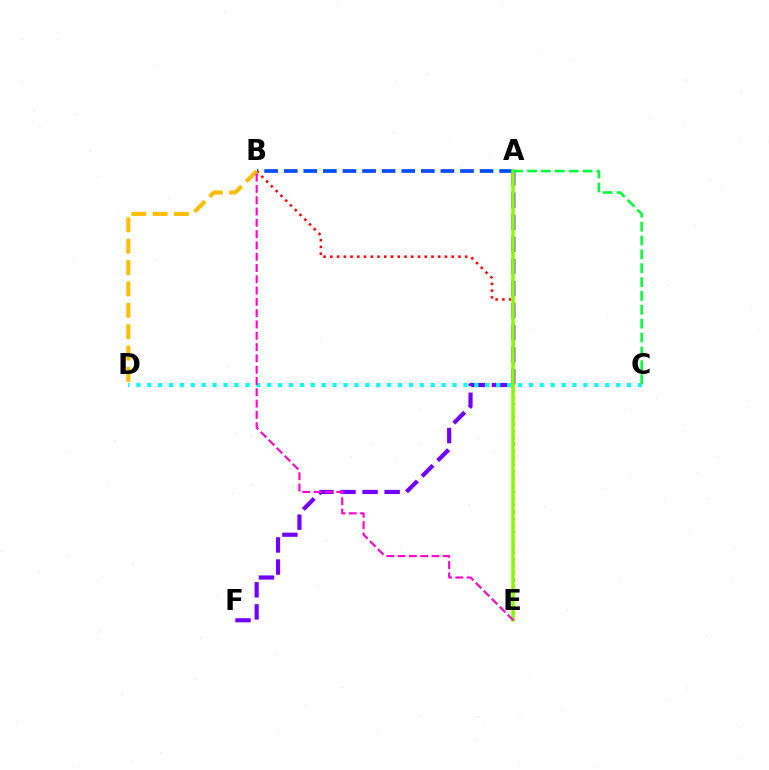{('A', 'F'): [{'color': '#7200ff', 'line_style': 'dashed', 'thickness': 3.0}], ('C', 'D'): [{'color': '#00fff6', 'line_style': 'dotted', 'thickness': 2.96}], ('A', 'B'): [{'color': '#004bff', 'line_style': 'dashed', 'thickness': 2.66}], ('B', 'E'): [{'color': '#ff0000', 'line_style': 'dotted', 'thickness': 1.83}, {'color': '#ff00cf', 'line_style': 'dashed', 'thickness': 1.53}], ('A', 'E'): [{'color': '#84ff00', 'line_style': 'solid', 'thickness': 2.54}], ('B', 'D'): [{'color': '#ffbd00', 'line_style': 'dashed', 'thickness': 2.9}], ('A', 'C'): [{'color': '#00ff39', 'line_style': 'dashed', 'thickness': 1.88}]}